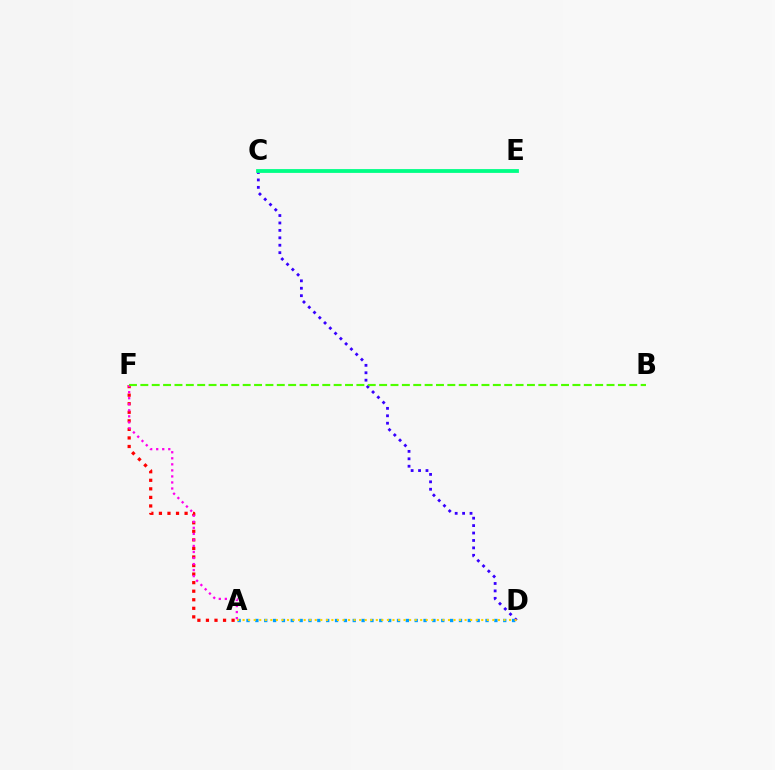{('A', 'D'): [{'color': '#009eff', 'line_style': 'dotted', 'thickness': 2.41}, {'color': '#ffd500', 'line_style': 'dotted', 'thickness': 1.51}], ('C', 'D'): [{'color': '#3700ff', 'line_style': 'dotted', 'thickness': 2.02}], ('C', 'E'): [{'color': '#00ff86', 'line_style': 'solid', 'thickness': 2.74}], ('A', 'F'): [{'color': '#ff0000', 'line_style': 'dotted', 'thickness': 2.32}, {'color': '#ff00ed', 'line_style': 'dotted', 'thickness': 1.64}], ('B', 'F'): [{'color': '#4fff00', 'line_style': 'dashed', 'thickness': 1.54}]}